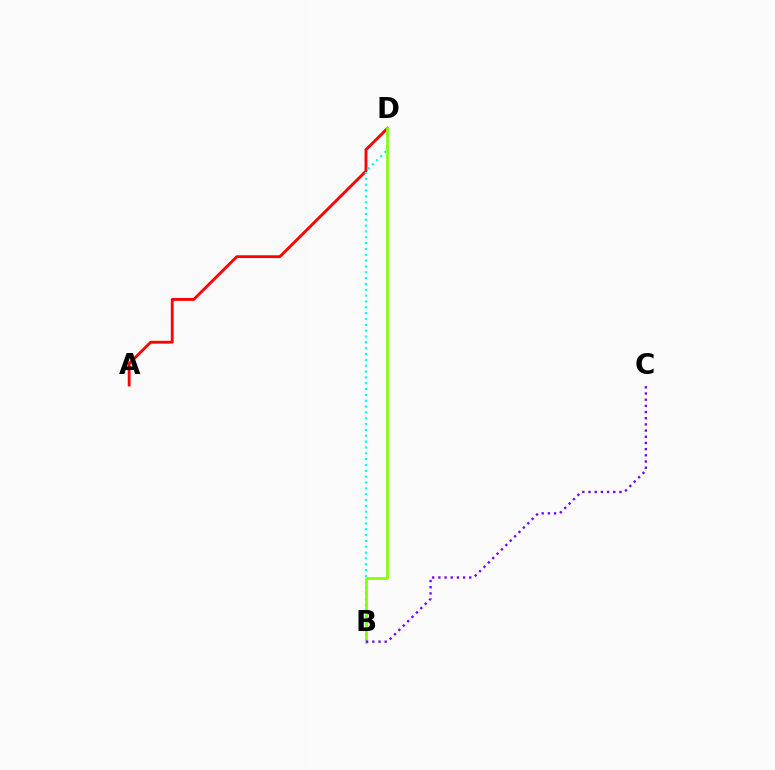{('A', 'D'): [{'color': '#ff0000', 'line_style': 'solid', 'thickness': 2.04}], ('B', 'D'): [{'color': '#00fff6', 'line_style': 'dotted', 'thickness': 1.59}, {'color': '#84ff00', 'line_style': 'solid', 'thickness': 1.92}], ('B', 'C'): [{'color': '#7200ff', 'line_style': 'dotted', 'thickness': 1.68}]}